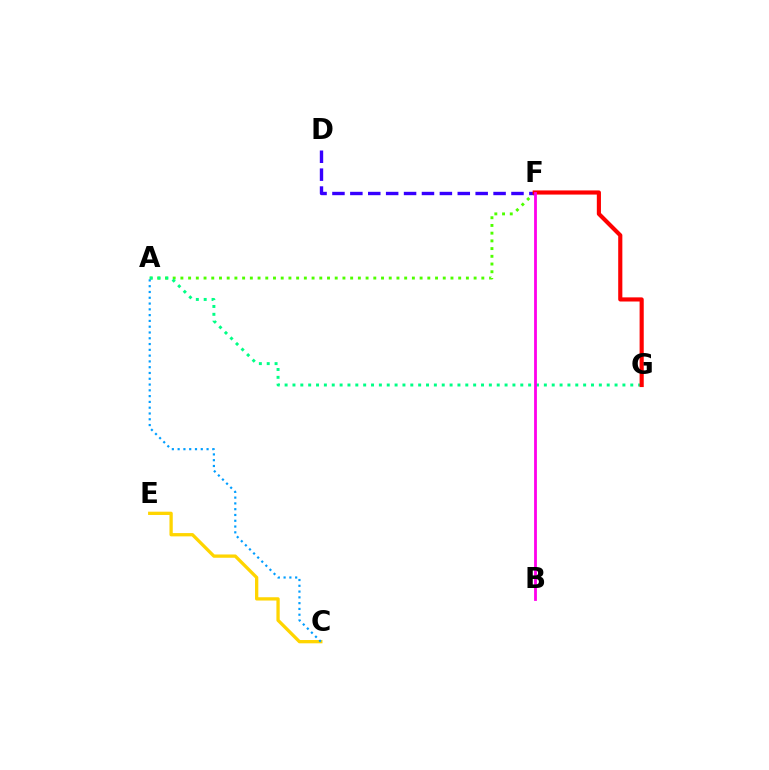{('C', 'E'): [{'color': '#ffd500', 'line_style': 'solid', 'thickness': 2.37}], ('A', 'F'): [{'color': '#4fff00', 'line_style': 'dotted', 'thickness': 2.1}], ('D', 'F'): [{'color': '#3700ff', 'line_style': 'dashed', 'thickness': 2.43}], ('A', 'G'): [{'color': '#00ff86', 'line_style': 'dotted', 'thickness': 2.13}], ('A', 'C'): [{'color': '#009eff', 'line_style': 'dotted', 'thickness': 1.57}], ('F', 'G'): [{'color': '#ff0000', 'line_style': 'solid', 'thickness': 2.98}], ('B', 'F'): [{'color': '#ff00ed', 'line_style': 'solid', 'thickness': 2.02}]}